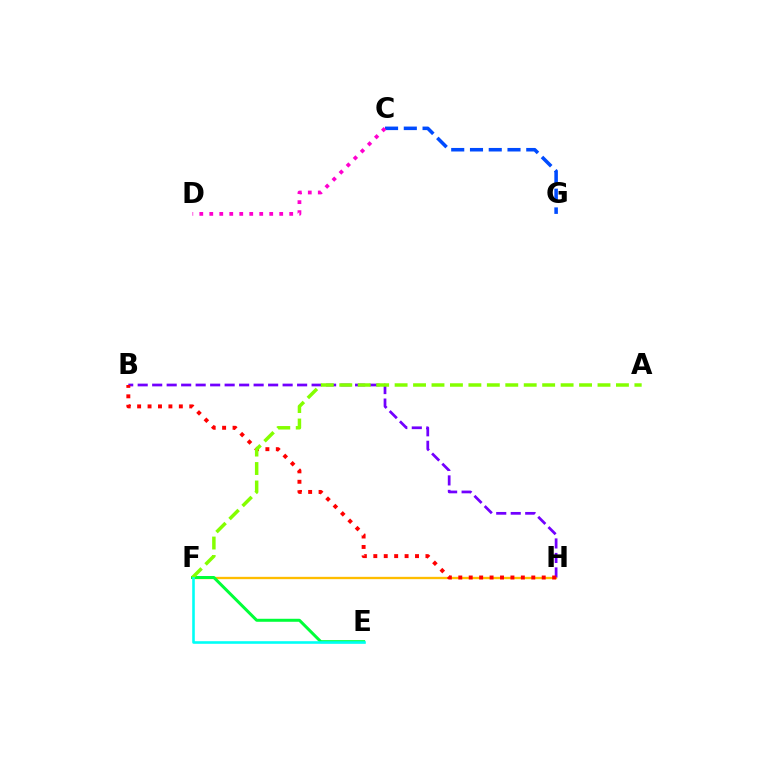{('F', 'H'): [{'color': '#ffbd00', 'line_style': 'solid', 'thickness': 1.67}], ('C', 'G'): [{'color': '#004bff', 'line_style': 'dashed', 'thickness': 2.55}], ('B', 'H'): [{'color': '#7200ff', 'line_style': 'dashed', 'thickness': 1.97}, {'color': '#ff0000', 'line_style': 'dotted', 'thickness': 2.83}], ('E', 'F'): [{'color': '#00ff39', 'line_style': 'solid', 'thickness': 2.16}, {'color': '#00fff6', 'line_style': 'solid', 'thickness': 1.87}], ('A', 'F'): [{'color': '#84ff00', 'line_style': 'dashed', 'thickness': 2.51}], ('C', 'D'): [{'color': '#ff00cf', 'line_style': 'dotted', 'thickness': 2.71}]}